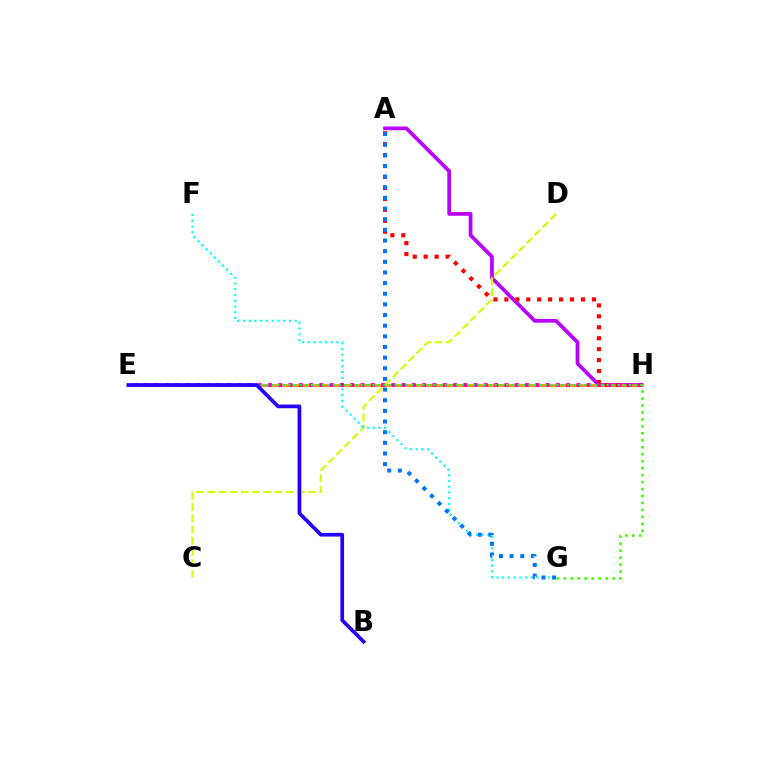{('A', 'H'): [{'color': '#b900ff', 'line_style': 'solid', 'thickness': 2.68}, {'color': '#ff0000', 'line_style': 'dotted', 'thickness': 2.97}], ('E', 'H'): [{'color': '#ff9400', 'line_style': 'solid', 'thickness': 2.0}, {'color': '#ff00ac', 'line_style': 'dotted', 'thickness': 2.79}, {'color': '#00ff5c', 'line_style': 'dotted', 'thickness': 1.52}], ('C', 'D'): [{'color': '#d1ff00', 'line_style': 'dashed', 'thickness': 1.52}], ('F', 'G'): [{'color': '#00fff6', 'line_style': 'dotted', 'thickness': 1.56}], ('G', 'H'): [{'color': '#3dff00', 'line_style': 'dotted', 'thickness': 1.89}], ('A', 'G'): [{'color': '#0074ff', 'line_style': 'dotted', 'thickness': 2.89}], ('B', 'E'): [{'color': '#2500ff', 'line_style': 'solid', 'thickness': 2.66}]}